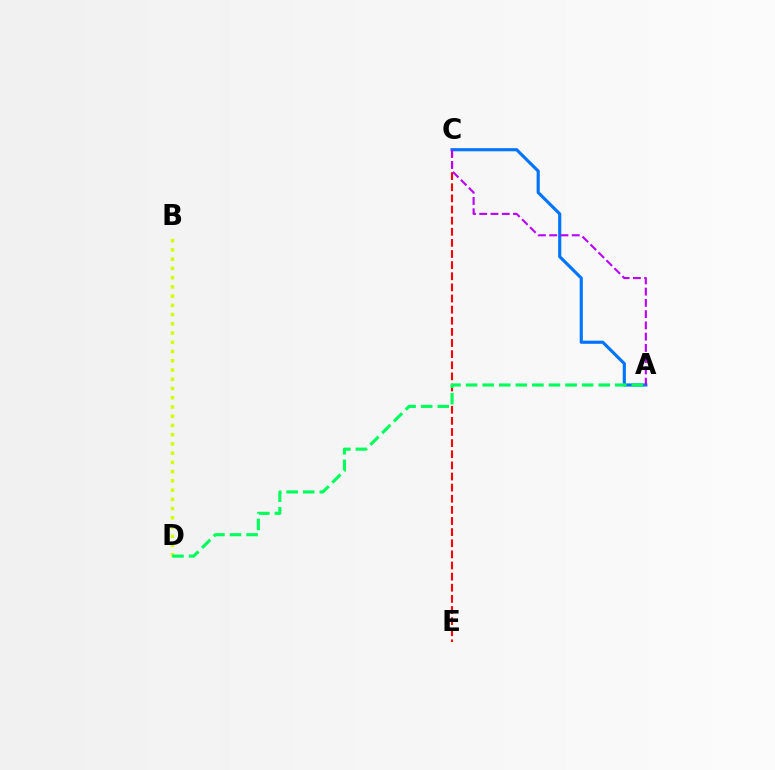{('B', 'D'): [{'color': '#d1ff00', 'line_style': 'dotted', 'thickness': 2.51}], ('A', 'C'): [{'color': '#0074ff', 'line_style': 'solid', 'thickness': 2.25}, {'color': '#b900ff', 'line_style': 'dashed', 'thickness': 1.53}], ('C', 'E'): [{'color': '#ff0000', 'line_style': 'dashed', 'thickness': 1.51}], ('A', 'D'): [{'color': '#00ff5c', 'line_style': 'dashed', 'thickness': 2.25}]}